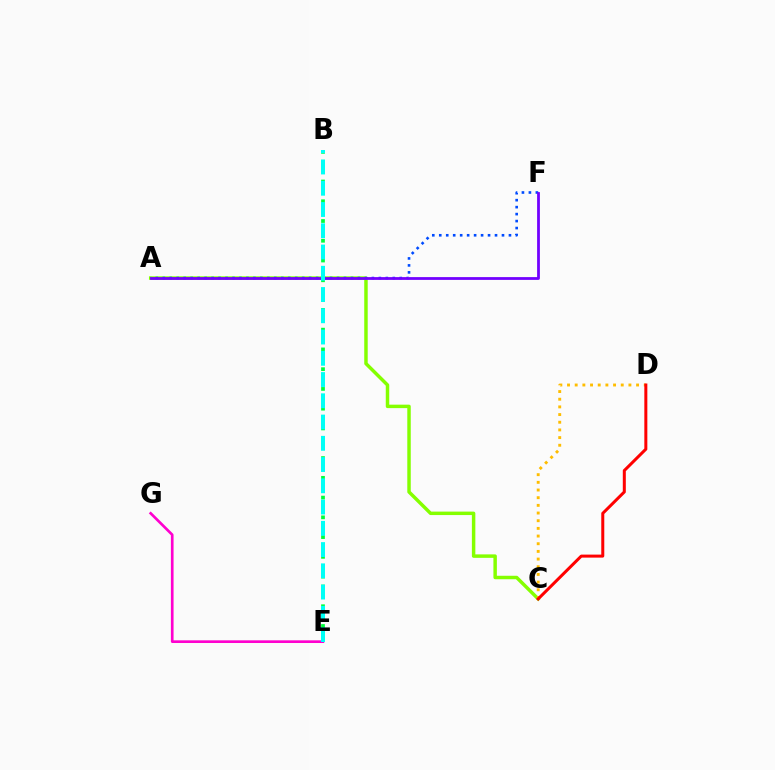{('A', 'C'): [{'color': '#84ff00', 'line_style': 'solid', 'thickness': 2.49}], ('B', 'E'): [{'color': '#00ff39', 'line_style': 'dotted', 'thickness': 2.68}, {'color': '#00fff6', 'line_style': 'dashed', 'thickness': 2.89}], ('A', 'F'): [{'color': '#004bff', 'line_style': 'dotted', 'thickness': 1.89}, {'color': '#7200ff', 'line_style': 'solid', 'thickness': 2.0}], ('E', 'G'): [{'color': '#ff00cf', 'line_style': 'solid', 'thickness': 1.93}], ('C', 'D'): [{'color': '#ffbd00', 'line_style': 'dotted', 'thickness': 2.08}, {'color': '#ff0000', 'line_style': 'solid', 'thickness': 2.17}]}